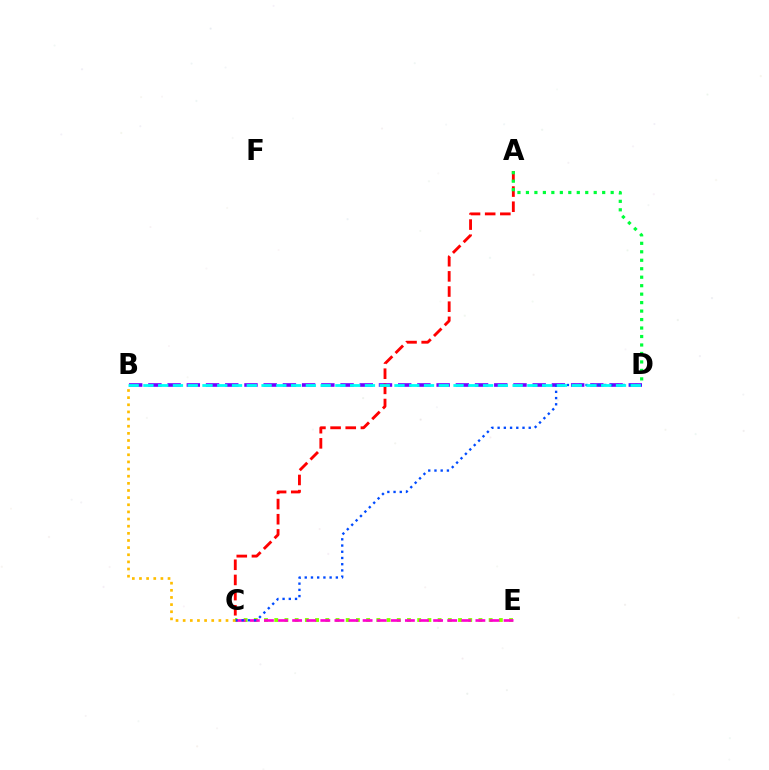{('B', 'D'): [{'color': '#7200ff', 'line_style': 'dashed', 'thickness': 2.61}, {'color': '#00fff6', 'line_style': 'dashed', 'thickness': 2.01}], ('A', 'C'): [{'color': '#ff0000', 'line_style': 'dashed', 'thickness': 2.06}], ('C', 'E'): [{'color': '#84ff00', 'line_style': 'dotted', 'thickness': 2.77}, {'color': '#ff00cf', 'line_style': 'dashed', 'thickness': 1.92}], ('C', 'D'): [{'color': '#004bff', 'line_style': 'dotted', 'thickness': 1.69}], ('A', 'D'): [{'color': '#00ff39', 'line_style': 'dotted', 'thickness': 2.3}], ('B', 'C'): [{'color': '#ffbd00', 'line_style': 'dotted', 'thickness': 1.94}]}